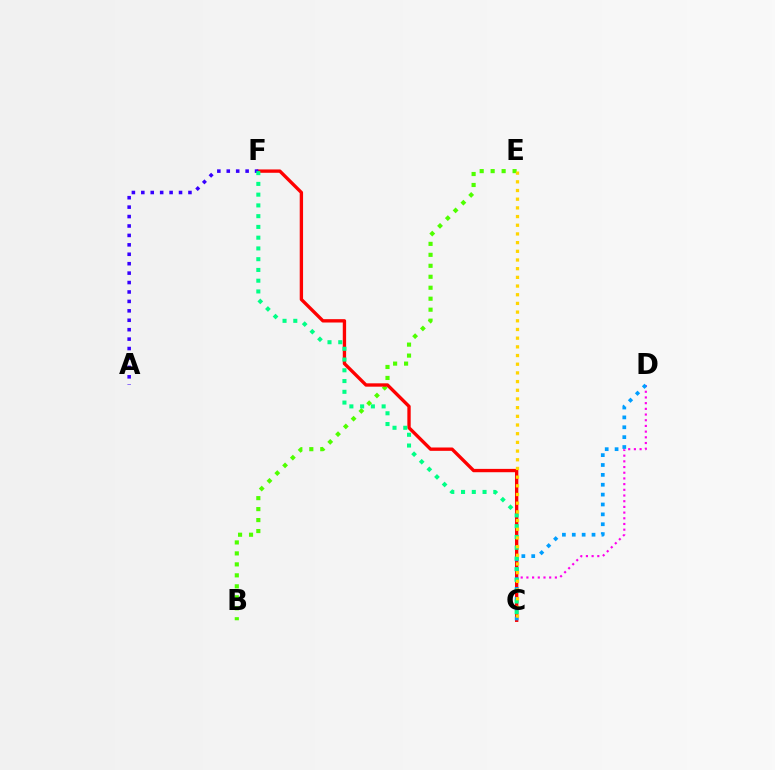{('C', 'D'): [{'color': '#ff00ed', 'line_style': 'dotted', 'thickness': 1.55}, {'color': '#009eff', 'line_style': 'dotted', 'thickness': 2.68}], ('B', 'E'): [{'color': '#4fff00', 'line_style': 'dotted', 'thickness': 2.98}], ('C', 'F'): [{'color': '#ff0000', 'line_style': 'solid', 'thickness': 2.41}, {'color': '#00ff86', 'line_style': 'dotted', 'thickness': 2.92}], ('A', 'F'): [{'color': '#3700ff', 'line_style': 'dotted', 'thickness': 2.56}], ('C', 'E'): [{'color': '#ffd500', 'line_style': 'dotted', 'thickness': 2.36}]}